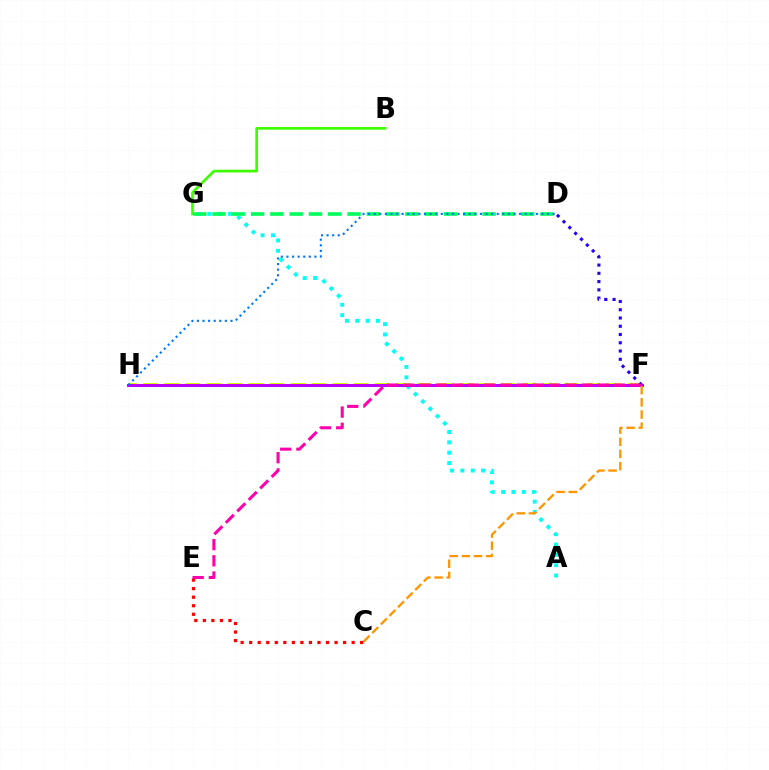{('F', 'H'): [{'color': '#d1ff00', 'line_style': 'dashed', 'thickness': 2.86}, {'color': '#b900ff', 'line_style': 'solid', 'thickness': 2.14}], ('A', 'G'): [{'color': '#00fff6', 'line_style': 'dotted', 'thickness': 2.81}], ('D', 'G'): [{'color': '#00ff5c', 'line_style': 'dashed', 'thickness': 2.62}], ('D', 'F'): [{'color': '#2500ff', 'line_style': 'dotted', 'thickness': 2.24}], ('C', 'E'): [{'color': '#ff0000', 'line_style': 'dotted', 'thickness': 2.32}], ('B', 'G'): [{'color': '#3dff00', 'line_style': 'solid', 'thickness': 1.95}], ('C', 'F'): [{'color': '#ff9400', 'line_style': 'dashed', 'thickness': 1.65}], ('D', 'H'): [{'color': '#0074ff', 'line_style': 'dotted', 'thickness': 1.52}], ('E', 'F'): [{'color': '#ff00ac', 'line_style': 'dashed', 'thickness': 2.2}]}